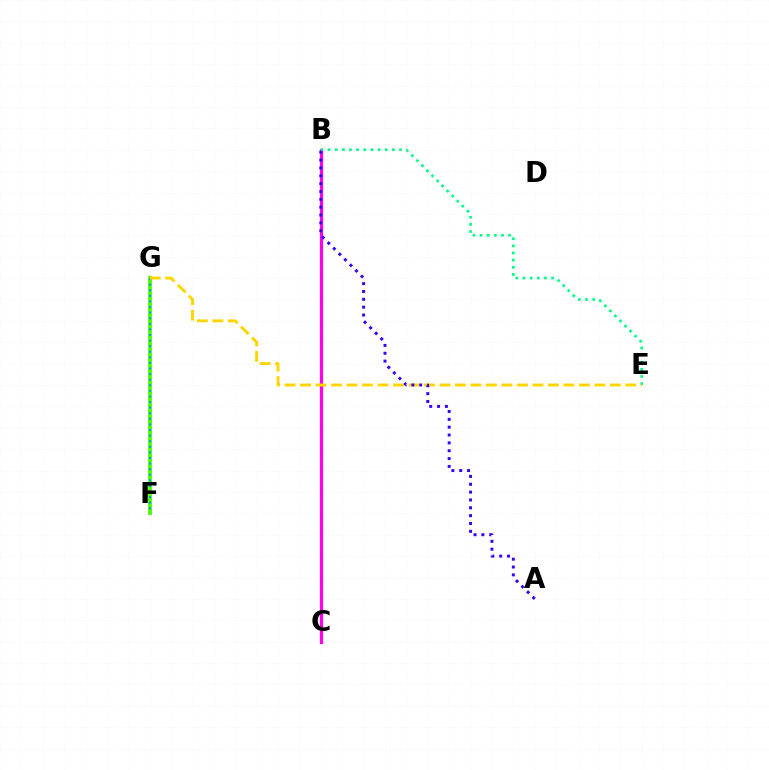{('B', 'C'): [{'color': '#ff00ed', 'line_style': 'solid', 'thickness': 2.31}], ('F', 'G'): [{'color': '#ff0000', 'line_style': 'dashed', 'thickness': 1.71}, {'color': '#4fff00', 'line_style': 'solid', 'thickness': 2.74}, {'color': '#009eff', 'line_style': 'dotted', 'thickness': 1.52}], ('B', 'E'): [{'color': '#00ff86', 'line_style': 'dotted', 'thickness': 1.94}], ('E', 'G'): [{'color': '#ffd500', 'line_style': 'dashed', 'thickness': 2.1}], ('A', 'B'): [{'color': '#3700ff', 'line_style': 'dotted', 'thickness': 2.13}]}